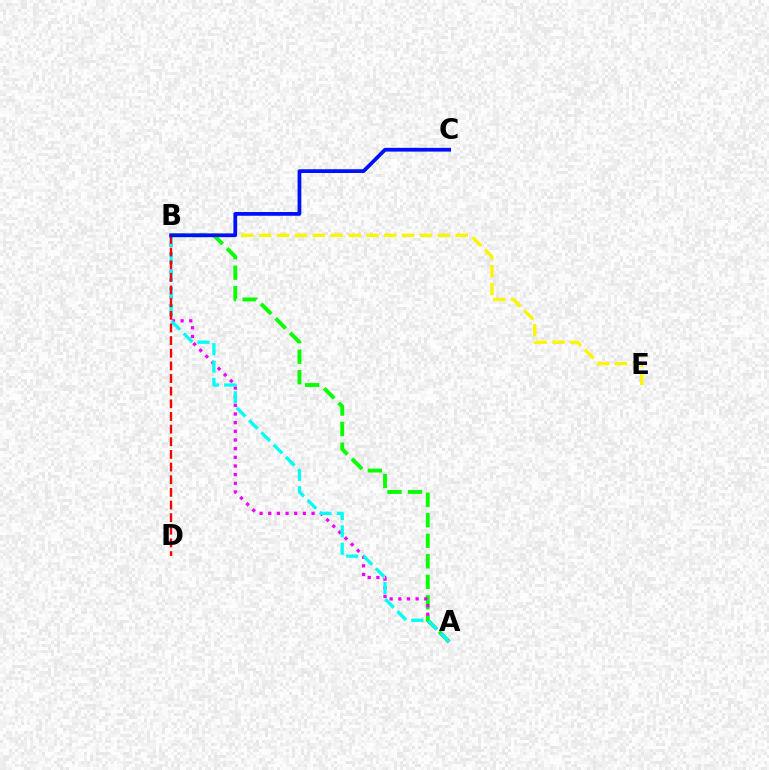{('A', 'B'): [{'color': '#08ff00', 'line_style': 'dashed', 'thickness': 2.79}, {'color': '#ee00ff', 'line_style': 'dotted', 'thickness': 2.35}, {'color': '#00fff6', 'line_style': 'dashed', 'thickness': 2.36}], ('B', 'E'): [{'color': '#fcf500', 'line_style': 'dashed', 'thickness': 2.43}], ('B', 'D'): [{'color': '#ff0000', 'line_style': 'dashed', 'thickness': 1.72}], ('B', 'C'): [{'color': '#0010ff', 'line_style': 'solid', 'thickness': 2.7}]}